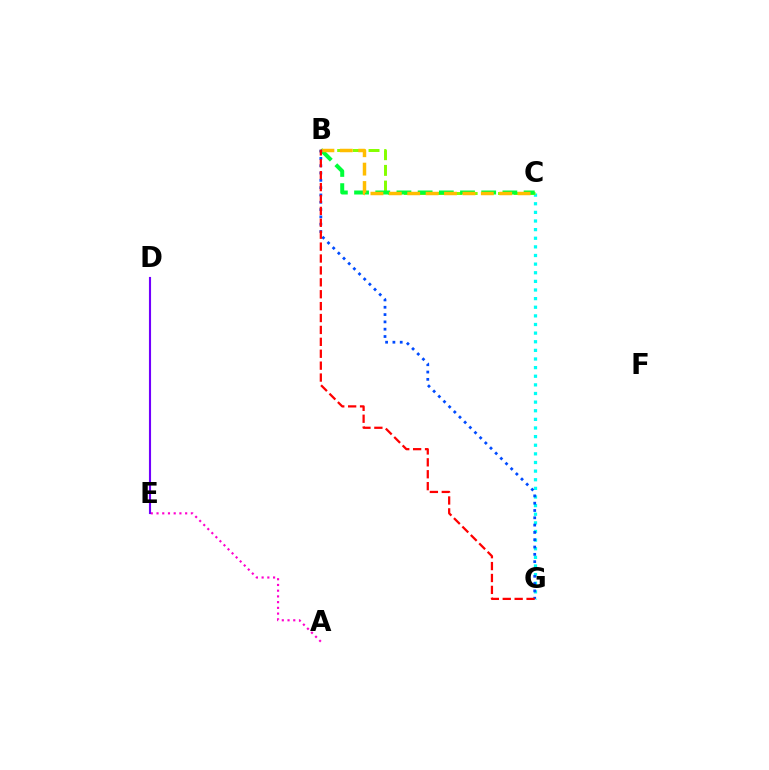{('C', 'G'): [{'color': '#00fff6', 'line_style': 'dotted', 'thickness': 2.34}], ('B', 'C'): [{'color': '#84ff00', 'line_style': 'dashed', 'thickness': 2.13}, {'color': '#00ff39', 'line_style': 'dashed', 'thickness': 2.88}, {'color': '#ffbd00', 'line_style': 'dashed', 'thickness': 2.5}], ('B', 'G'): [{'color': '#004bff', 'line_style': 'dotted', 'thickness': 1.99}, {'color': '#ff0000', 'line_style': 'dashed', 'thickness': 1.62}], ('A', 'E'): [{'color': '#ff00cf', 'line_style': 'dotted', 'thickness': 1.56}], ('D', 'E'): [{'color': '#7200ff', 'line_style': 'solid', 'thickness': 1.53}]}